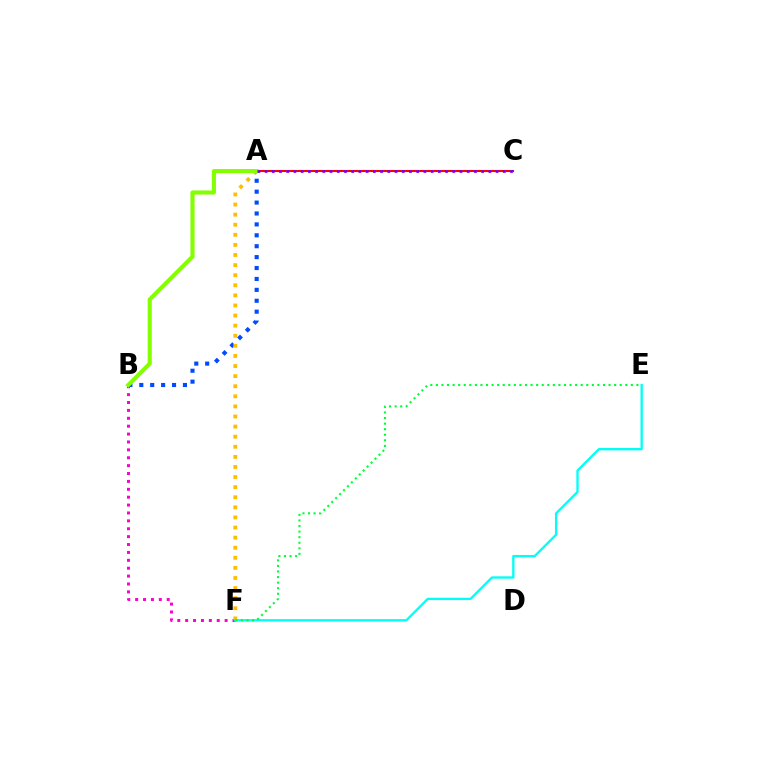{('B', 'F'): [{'color': '#ff00cf', 'line_style': 'dotted', 'thickness': 2.14}], ('A', 'B'): [{'color': '#004bff', 'line_style': 'dotted', 'thickness': 2.96}, {'color': '#84ff00', 'line_style': 'solid', 'thickness': 2.96}], ('A', 'C'): [{'color': '#ff0000', 'line_style': 'solid', 'thickness': 1.5}, {'color': '#7200ff', 'line_style': 'dotted', 'thickness': 1.96}], ('A', 'F'): [{'color': '#ffbd00', 'line_style': 'dotted', 'thickness': 2.74}], ('E', 'F'): [{'color': '#00fff6', 'line_style': 'solid', 'thickness': 1.67}, {'color': '#00ff39', 'line_style': 'dotted', 'thickness': 1.51}]}